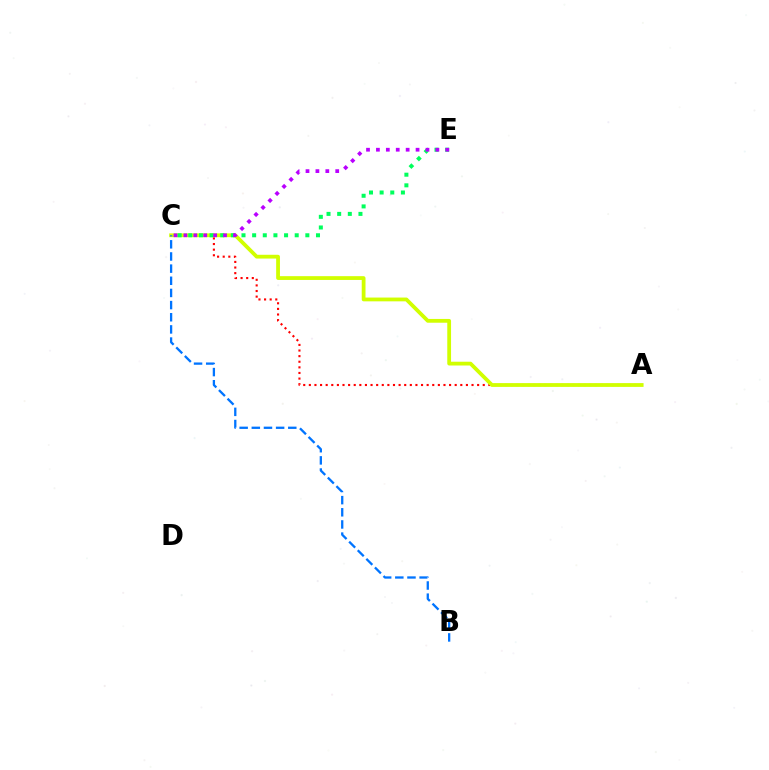{('A', 'C'): [{'color': '#ff0000', 'line_style': 'dotted', 'thickness': 1.52}, {'color': '#d1ff00', 'line_style': 'solid', 'thickness': 2.73}], ('C', 'E'): [{'color': '#00ff5c', 'line_style': 'dotted', 'thickness': 2.89}, {'color': '#b900ff', 'line_style': 'dotted', 'thickness': 2.69}], ('B', 'C'): [{'color': '#0074ff', 'line_style': 'dashed', 'thickness': 1.65}]}